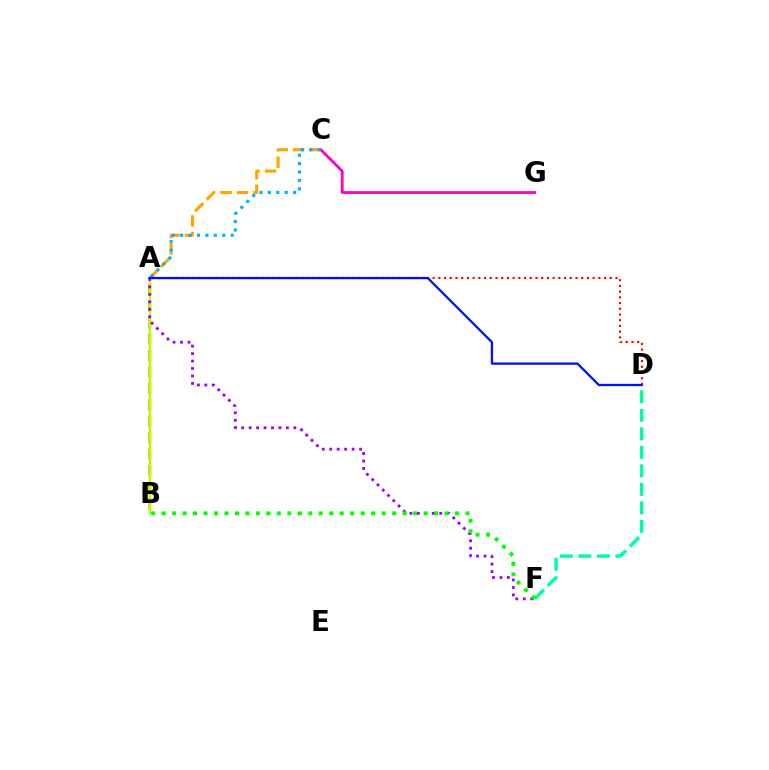{('B', 'C'): [{'color': '#ffa500', 'line_style': 'dashed', 'thickness': 2.24}], ('A', 'B'): [{'color': '#b3ff00', 'line_style': 'solid', 'thickness': 1.63}], ('D', 'F'): [{'color': '#00ff9d', 'line_style': 'dashed', 'thickness': 2.51}], ('A', 'F'): [{'color': '#9b00ff', 'line_style': 'dotted', 'thickness': 2.03}], ('A', 'D'): [{'color': '#ff0000', 'line_style': 'dotted', 'thickness': 1.55}, {'color': '#0010ff', 'line_style': 'solid', 'thickness': 1.65}], ('B', 'F'): [{'color': '#08ff00', 'line_style': 'dotted', 'thickness': 2.85}], ('C', 'G'): [{'color': '#ff00bd', 'line_style': 'solid', 'thickness': 2.03}], ('A', 'C'): [{'color': '#00b5ff', 'line_style': 'dotted', 'thickness': 2.29}]}